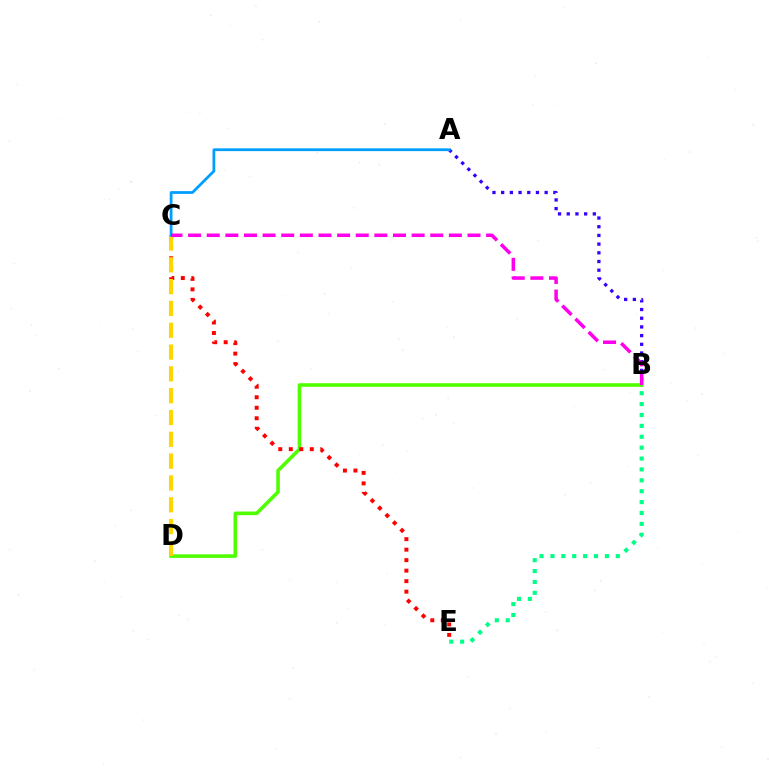{('B', 'E'): [{'color': '#00ff86', 'line_style': 'dotted', 'thickness': 2.96}], ('B', 'D'): [{'color': '#4fff00', 'line_style': 'solid', 'thickness': 2.58}], ('C', 'E'): [{'color': '#ff0000', 'line_style': 'dotted', 'thickness': 2.85}], ('A', 'B'): [{'color': '#3700ff', 'line_style': 'dotted', 'thickness': 2.36}], ('C', 'D'): [{'color': '#ffd500', 'line_style': 'dashed', 'thickness': 2.96}], ('A', 'C'): [{'color': '#009eff', 'line_style': 'solid', 'thickness': 1.99}], ('B', 'C'): [{'color': '#ff00ed', 'line_style': 'dashed', 'thickness': 2.53}]}